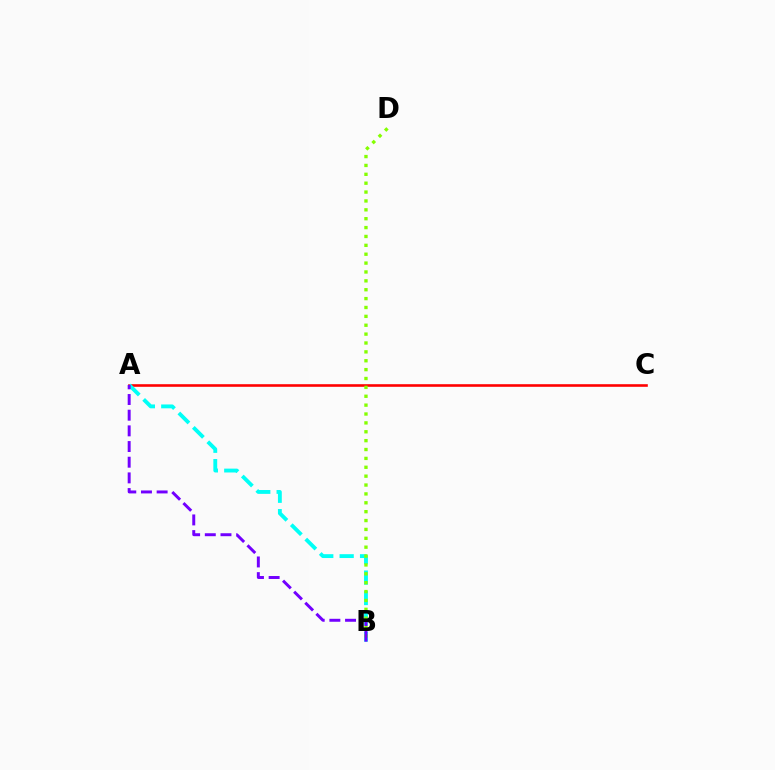{('A', 'C'): [{'color': '#ff0000', 'line_style': 'solid', 'thickness': 1.87}], ('A', 'B'): [{'color': '#00fff6', 'line_style': 'dashed', 'thickness': 2.77}, {'color': '#7200ff', 'line_style': 'dashed', 'thickness': 2.13}], ('B', 'D'): [{'color': '#84ff00', 'line_style': 'dotted', 'thickness': 2.41}]}